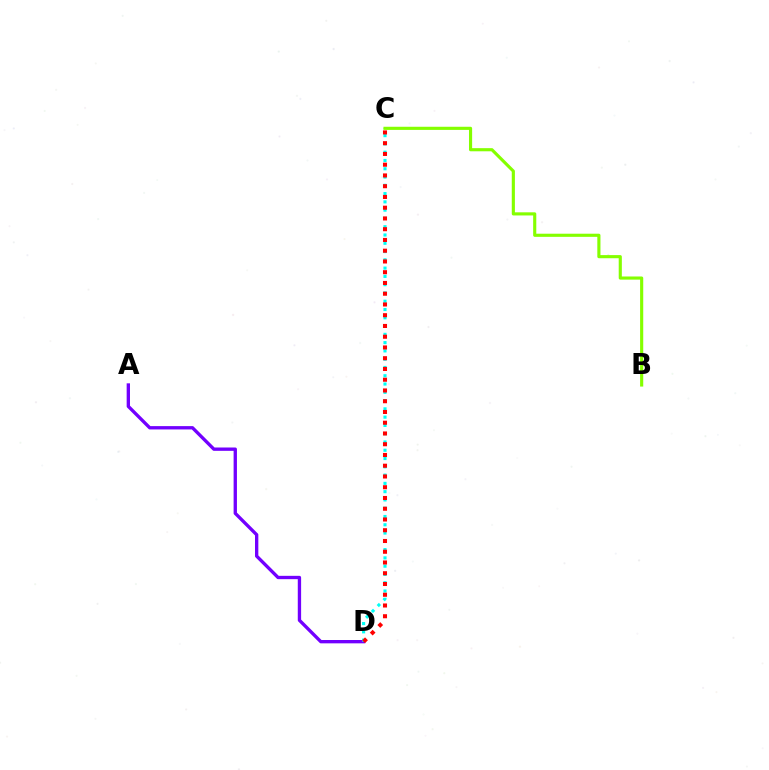{('A', 'D'): [{'color': '#7200ff', 'line_style': 'solid', 'thickness': 2.4}], ('C', 'D'): [{'color': '#00fff6', 'line_style': 'dotted', 'thickness': 2.25}, {'color': '#ff0000', 'line_style': 'dotted', 'thickness': 2.92}], ('B', 'C'): [{'color': '#84ff00', 'line_style': 'solid', 'thickness': 2.26}]}